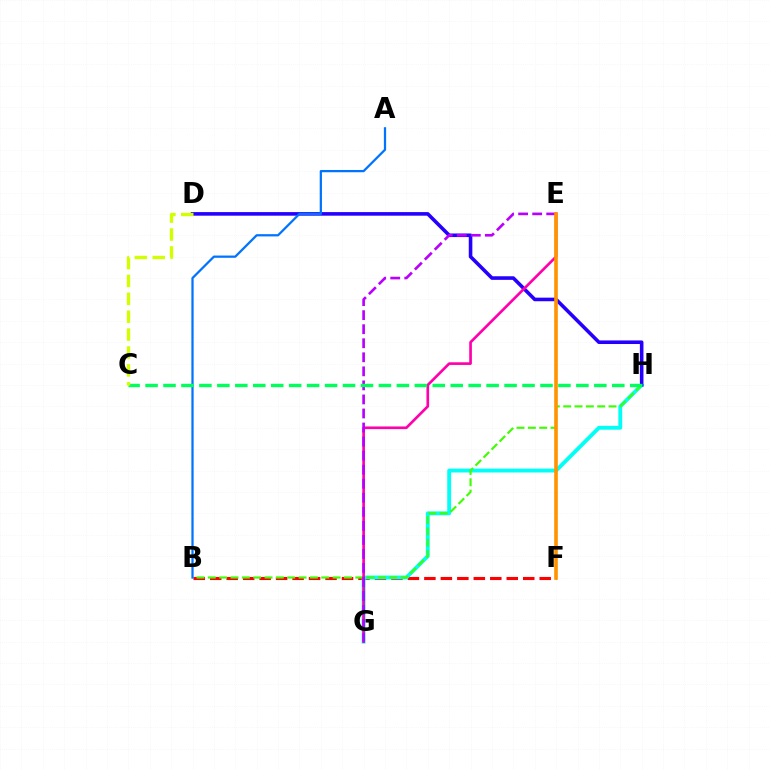{('B', 'F'): [{'color': '#ff0000', 'line_style': 'dashed', 'thickness': 2.24}], ('G', 'H'): [{'color': '#00fff6', 'line_style': 'solid', 'thickness': 2.78}], ('B', 'H'): [{'color': '#3dff00', 'line_style': 'dashed', 'thickness': 1.54}], ('D', 'H'): [{'color': '#2500ff', 'line_style': 'solid', 'thickness': 2.58}], ('E', 'G'): [{'color': '#ff00ac', 'line_style': 'solid', 'thickness': 1.91}, {'color': '#b900ff', 'line_style': 'dashed', 'thickness': 1.91}], ('A', 'B'): [{'color': '#0074ff', 'line_style': 'solid', 'thickness': 1.62}], ('C', 'H'): [{'color': '#00ff5c', 'line_style': 'dashed', 'thickness': 2.44}], ('C', 'D'): [{'color': '#d1ff00', 'line_style': 'dashed', 'thickness': 2.43}], ('E', 'F'): [{'color': '#ff9400', 'line_style': 'solid', 'thickness': 2.61}]}